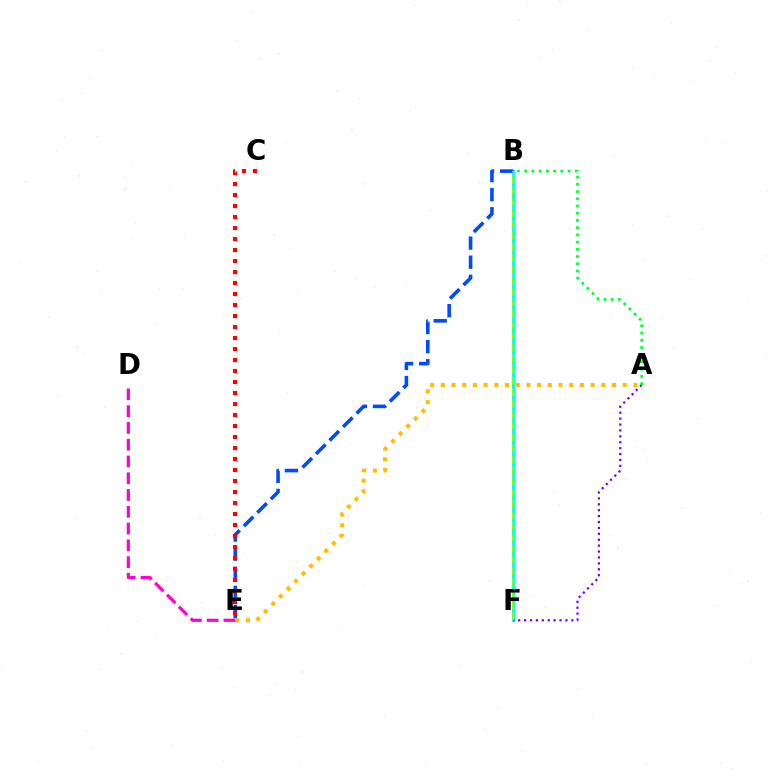{('A', 'E'): [{'color': '#ffbd00', 'line_style': 'dotted', 'thickness': 2.91}], ('B', 'F'): [{'color': '#00fff6', 'line_style': 'solid', 'thickness': 2.16}, {'color': '#84ff00', 'line_style': 'dashed', 'thickness': 1.52}], ('A', 'F'): [{'color': '#7200ff', 'line_style': 'dotted', 'thickness': 1.61}], ('B', 'E'): [{'color': '#004bff', 'line_style': 'dashed', 'thickness': 2.6}], ('D', 'E'): [{'color': '#ff00cf', 'line_style': 'dashed', 'thickness': 2.28}], ('A', 'B'): [{'color': '#00ff39', 'line_style': 'dotted', 'thickness': 1.96}], ('C', 'E'): [{'color': '#ff0000', 'line_style': 'dotted', 'thickness': 2.99}]}